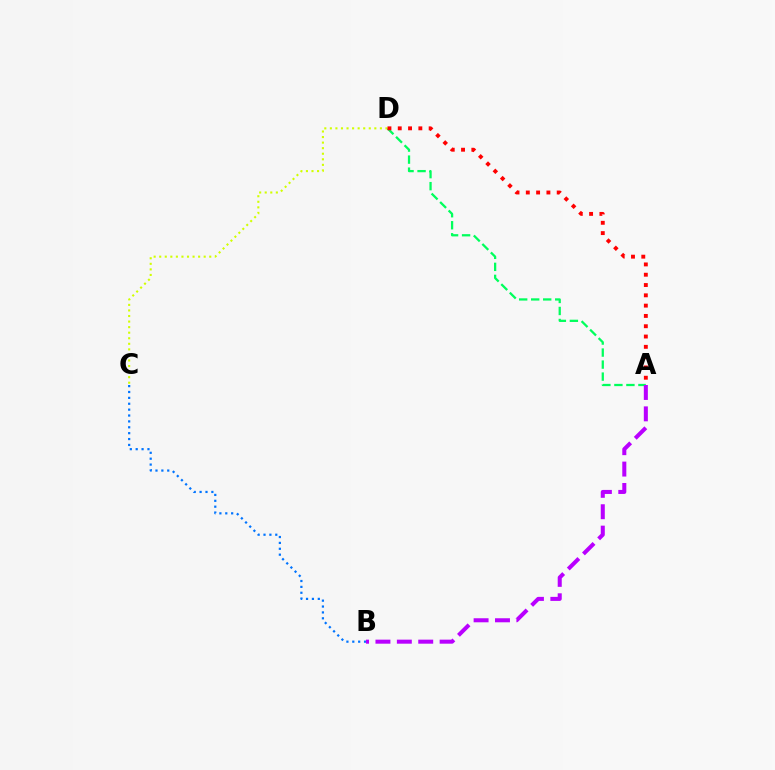{('A', 'D'): [{'color': '#00ff5c', 'line_style': 'dashed', 'thickness': 1.63}, {'color': '#ff0000', 'line_style': 'dotted', 'thickness': 2.8}], ('C', 'D'): [{'color': '#d1ff00', 'line_style': 'dotted', 'thickness': 1.51}], ('B', 'C'): [{'color': '#0074ff', 'line_style': 'dotted', 'thickness': 1.6}], ('A', 'B'): [{'color': '#b900ff', 'line_style': 'dashed', 'thickness': 2.91}]}